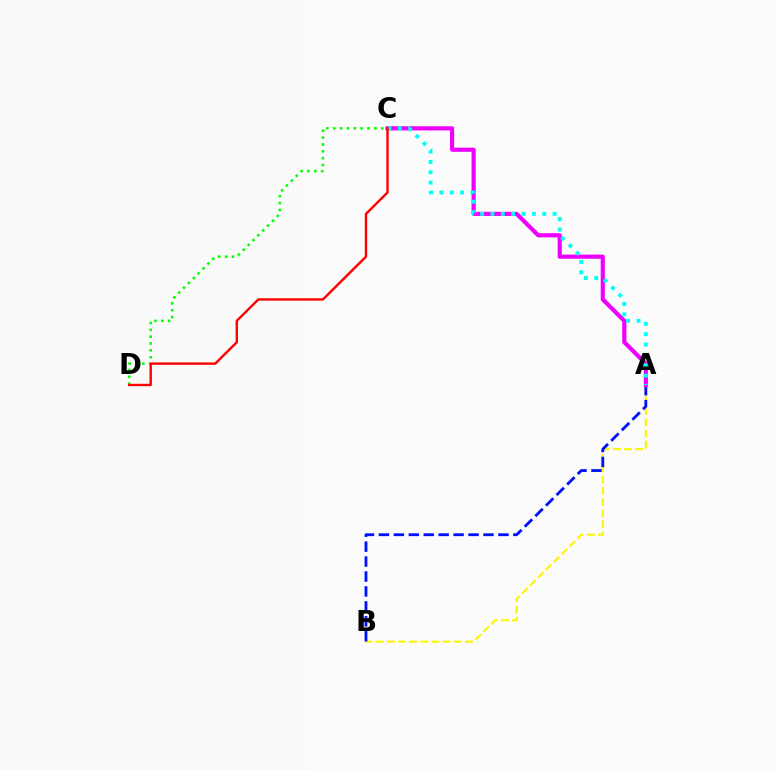{('A', 'B'): [{'color': '#fcf500', 'line_style': 'dashed', 'thickness': 1.52}, {'color': '#0010ff', 'line_style': 'dashed', 'thickness': 2.03}], ('C', 'D'): [{'color': '#08ff00', 'line_style': 'dotted', 'thickness': 1.86}, {'color': '#ff0000', 'line_style': 'solid', 'thickness': 1.73}], ('A', 'C'): [{'color': '#ee00ff', 'line_style': 'solid', 'thickness': 2.99}, {'color': '#00fff6', 'line_style': 'dotted', 'thickness': 2.81}]}